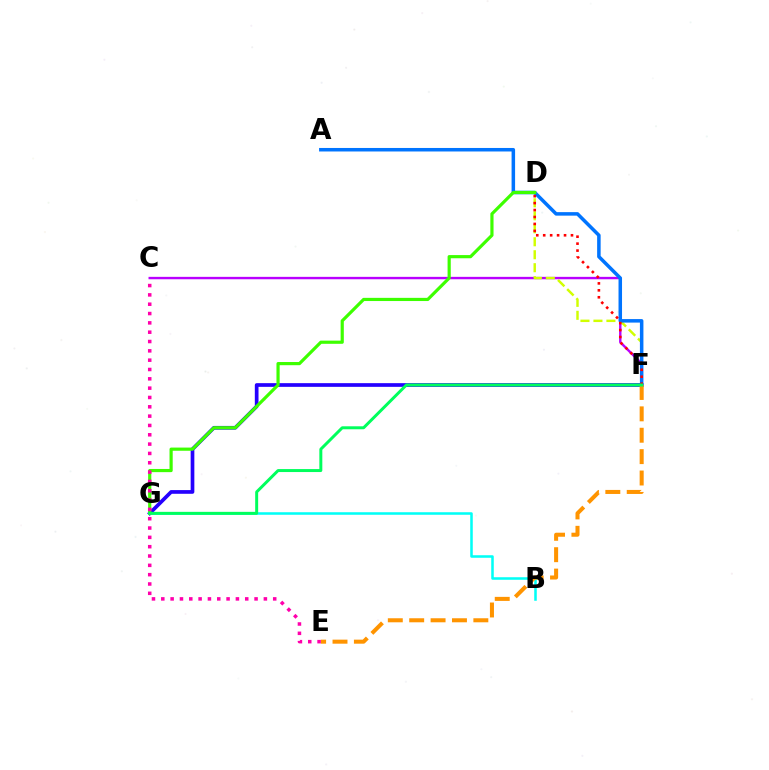{('F', 'G'): [{'color': '#2500ff', 'line_style': 'solid', 'thickness': 2.66}, {'color': '#00ff5c', 'line_style': 'solid', 'thickness': 2.14}], ('C', 'F'): [{'color': '#b900ff', 'line_style': 'solid', 'thickness': 1.73}], ('D', 'F'): [{'color': '#d1ff00', 'line_style': 'dashed', 'thickness': 1.76}, {'color': '#ff0000', 'line_style': 'dotted', 'thickness': 1.89}], ('A', 'F'): [{'color': '#0074ff', 'line_style': 'solid', 'thickness': 2.53}], ('B', 'G'): [{'color': '#00fff6', 'line_style': 'solid', 'thickness': 1.83}], ('E', 'F'): [{'color': '#ff9400', 'line_style': 'dashed', 'thickness': 2.91}], ('D', 'G'): [{'color': '#3dff00', 'line_style': 'solid', 'thickness': 2.29}], ('C', 'E'): [{'color': '#ff00ac', 'line_style': 'dotted', 'thickness': 2.53}]}